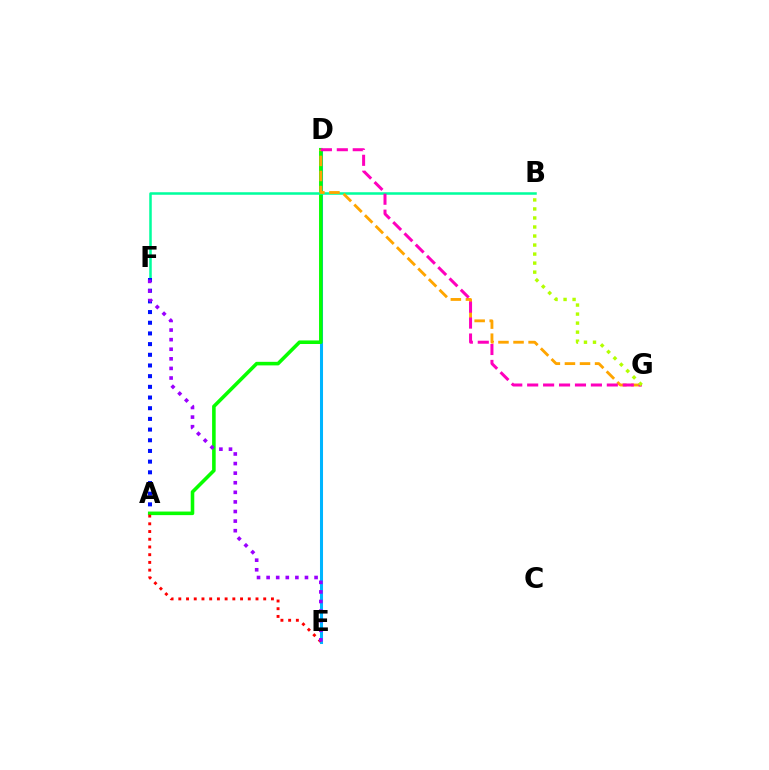{('D', 'E'): [{'color': '#00b5ff', 'line_style': 'solid', 'thickness': 2.19}], ('A', 'D'): [{'color': '#08ff00', 'line_style': 'solid', 'thickness': 2.57}], ('A', 'E'): [{'color': '#ff0000', 'line_style': 'dotted', 'thickness': 2.1}], ('B', 'F'): [{'color': '#00ff9d', 'line_style': 'solid', 'thickness': 1.82}], ('A', 'F'): [{'color': '#0010ff', 'line_style': 'dotted', 'thickness': 2.9}], ('E', 'F'): [{'color': '#9b00ff', 'line_style': 'dotted', 'thickness': 2.61}], ('D', 'G'): [{'color': '#ffa500', 'line_style': 'dashed', 'thickness': 2.05}, {'color': '#ff00bd', 'line_style': 'dashed', 'thickness': 2.16}], ('B', 'G'): [{'color': '#b3ff00', 'line_style': 'dotted', 'thickness': 2.45}]}